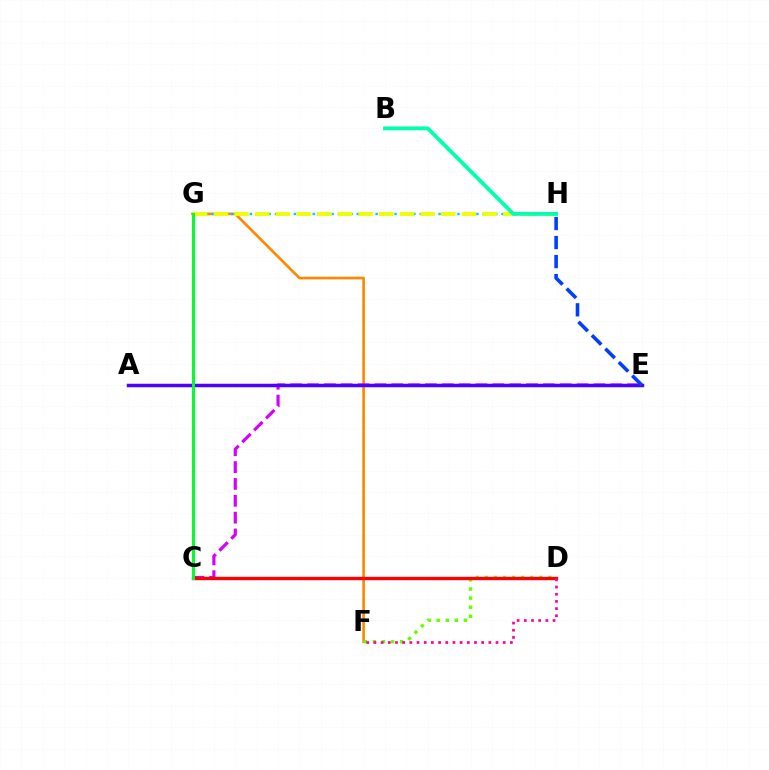{('F', 'G'): [{'color': '#ff8800', 'line_style': 'solid', 'thickness': 1.92}], ('G', 'H'): [{'color': '#00c7ff', 'line_style': 'dotted', 'thickness': 1.71}, {'color': '#eeff00', 'line_style': 'dashed', 'thickness': 2.81}], ('C', 'E'): [{'color': '#d600ff', 'line_style': 'dashed', 'thickness': 2.29}], ('A', 'E'): [{'color': '#4f00ff', 'line_style': 'solid', 'thickness': 2.51}], ('D', 'F'): [{'color': '#66ff00', 'line_style': 'dotted', 'thickness': 2.47}, {'color': '#ff00a0', 'line_style': 'dotted', 'thickness': 1.95}], ('C', 'D'): [{'color': '#ff0000', 'line_style': 'solid', 'thickness': 2.42}], ('E', 'H'): [{'color': '#003fff', 'line_style': 'dashed', 'thickness': 2.58}], ('C', 'G'): [{'color': '#00ff27', 'line_style': 'solid', 'thickness': 2.13}], ('B', 'H'): [{'color': '#00ffaf', 'line_style': 'solid', 'thickness': 2.75}]}